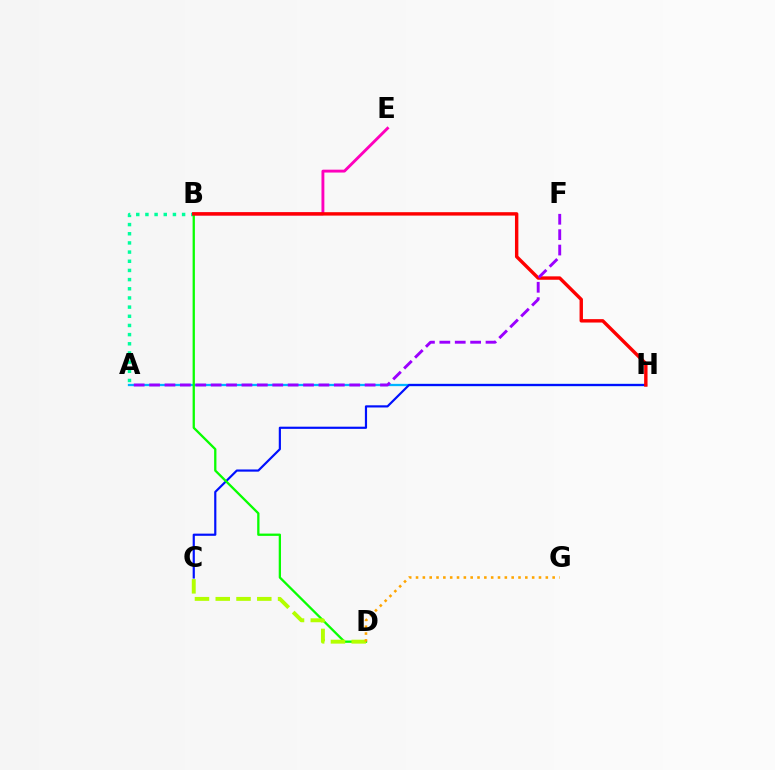{('A', 'B'): [{'color': '#00ff9d', 'line_style': 'dotted', 'thickness': 2.49}], ('A', 'H'): [{'color': '#00b5ff', 'line_style': 'solid', 'thickness': 1.65}], ('C', 'H'): [{'color': '#0010ff', 'line_style': 'solid', 'thickness': 1.57}], ('B', 'E'): [{'color': '#ff00bd', 'line_style': 'solid', 'thickness': 2.07}], ('B', 'D'): [{'color': '#08ff00', 'line_style': 'solid', 'thickness': 1.65}], ('C', 'D'): [{'color': '#b3ff00', 'line_style': 'dashed', 'thickness': 2.82}], ('B', 'H'): [{'color': '#ff0000', 'line_style': 'solid', 'thickness': 2.45}], ('D', 'G'): [{'color': '#ffa500', 'line_style': 'dotted', 'thickness': 1.86}], ('A', 'F'): [{'color': '#9b00ff', 'line_style': 'dashed', 'thickness': 2.09}]}